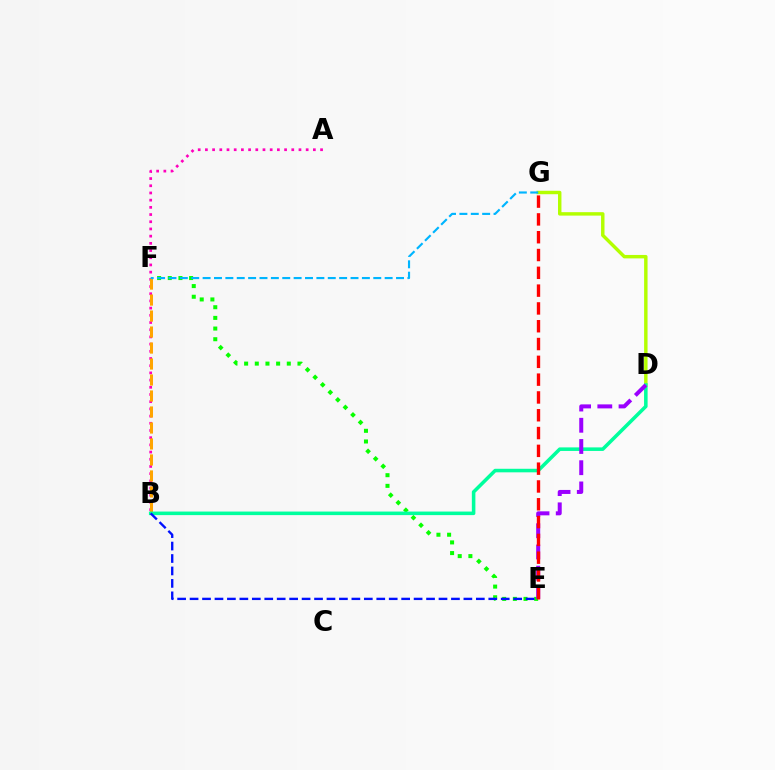{('A', 'B'): [{'color': '#ff00bd', 'line_style': 'dotted', 'thickness': 1.96}], ('B', 'F'): [{'color': '#ffa500', 'line_style': 'dashed', 'thickness': 2.17}], ('D', 'G'): [{'color': '#b3ff00', 'line_style': 'solid', 'thickness': 2.47}], ('E', 'F'): [{'color': '#08ff00', 'line_style': 'dotted', 'thickness': 2.9}], ('B', 'D'): [{'color': '#00ff9d', 'line_style': 'solid', 'thickness': 2.55}], ('D', 'E'): [{'color': '#9b00ff', 'line_style': 'dashed', 'thickness': 2.88}], ('F', 'G'): [{'color': '#00b5ff', 'line_style': 'dashed', 'thickness': 1.55}], ('B', 'E'): [{'color': '#0010ff', 'line_style': 'dashed', 'thickness': 1.69}], ('E', 'G'): [{'color': '#ff0000', 'line_style': 'dashed', 'thickness': 2.42}]}